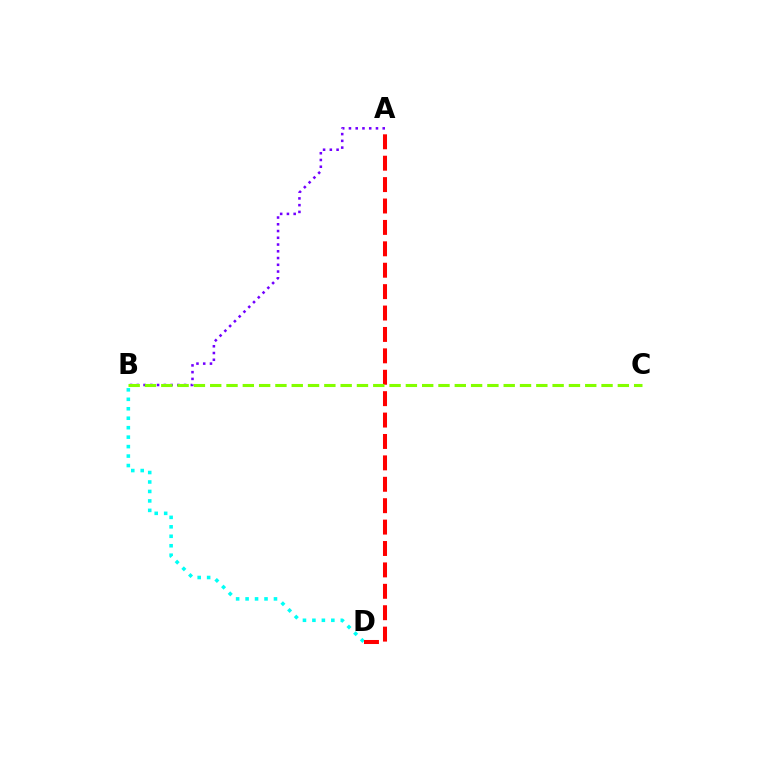{('B', 'D'): [{'color': '#00fff6', 'line_style': 'dotted', 'thickness': 2.57}], ('A', 'D'): [{'color': '#ff0000', 'line_style': 'dashed', 'thickness': 2.91}], ('A', 'B'): [{'color': '#7200ff', 'line_style': 'dotted', 'thickness': 1.83}], ('B', 'C'): [{'color': '#84ff00', 'line_style': 'dashed', 'thickness': 2.22}]}